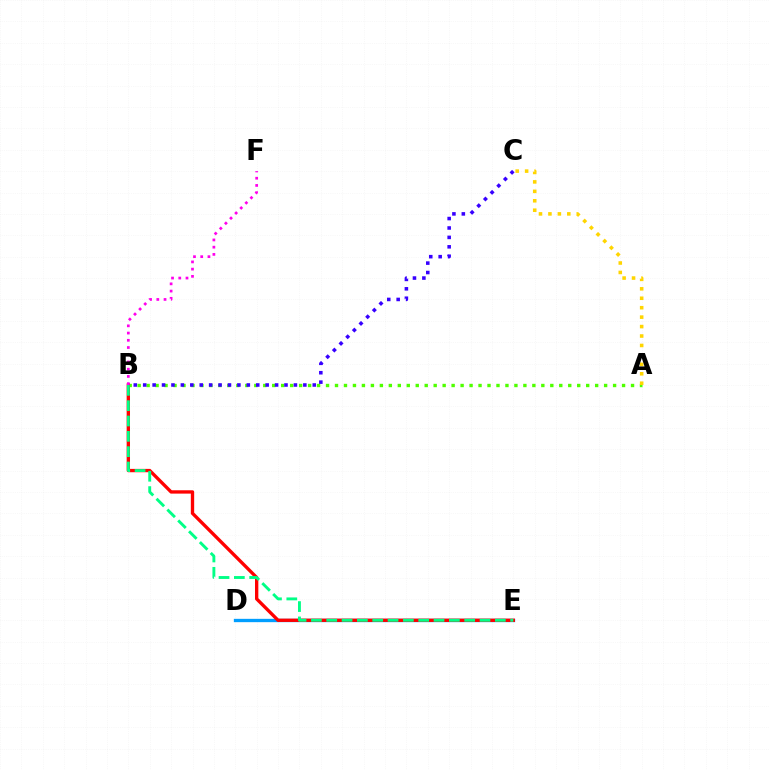{('A', 'B'): [{'color': '#4fff00', 'line_style': 'dotted', 'thickness': 2.44}], ('A', 'C'): [{'color': '#ffd500', 'line_style': 'dotted', 'thickness': 2.56}], ('D', 'E'): [{'color': '#009eff', 'line_style': 'solid', 'thickness': 2.4}], ('B', 'C'): [{'color': '#3700ff', 'line_style': 'dotted', 'thickness': 2.56}], ('B', 'E'): [{'color': '#ff0000', 'line_style': 'solid', 'thickness': 2.41}, {'color': '#00ff86', 'line_style': 'dashed', 'thickness': 2.08}], ('B', 'F'): [{'color': '#ff00ed', 'line_style': 'dotted', 'thickness': 1.96}]}